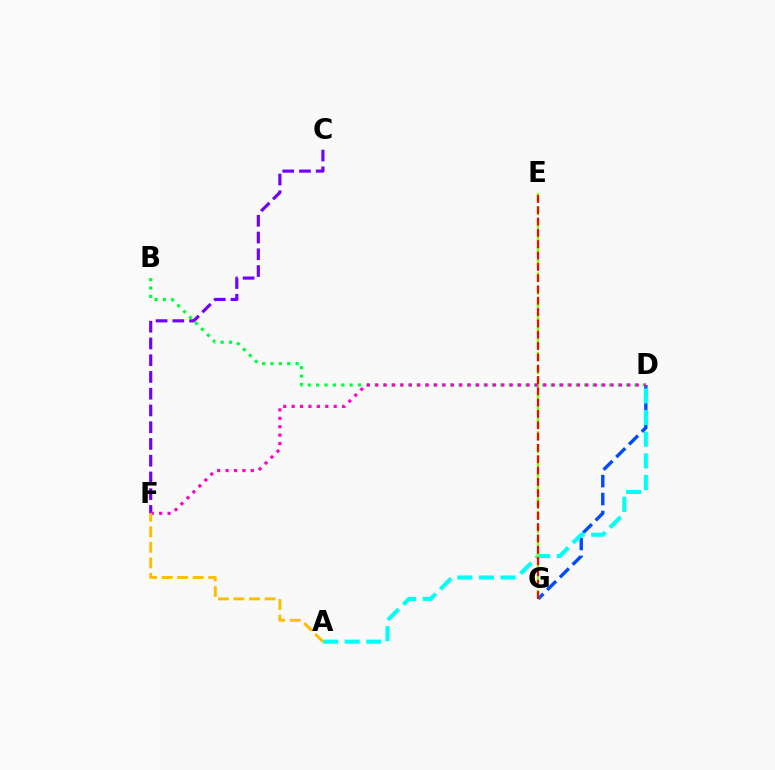{('D', 'G'): [{'color': '#004bff', 'line_style': 'dashed', 'thickness': 2.44}], ('C', 'F'): [{'color': '#7200ff', 'line_style': 'dashed', 'thickness': 2.28}], ('A', 'D'): [{'color': '#00fff6', 'line_style': 'dashed', 'thickness': 2.94}], ('E', 'G'): [{'color': '#84ff00', 'line_style': 'dashed', 'thickness': 1.8}, {'color': '#ff0000', 'line_style': 'dashed', 'thickness': 1.54}], ('B', 'D'): [{'color': '#00ff39', 'line_style': 'dotted', 'thickness': 2.28}], ('D', 'F'): [{'color': '#ff00cf', 'line_style': 'dotted', 'thickness': 2.28}], ('A', 'F'): [{'color': '#ffbd00', 'line_style': 'dashed', 'thickness': 2.11}]}